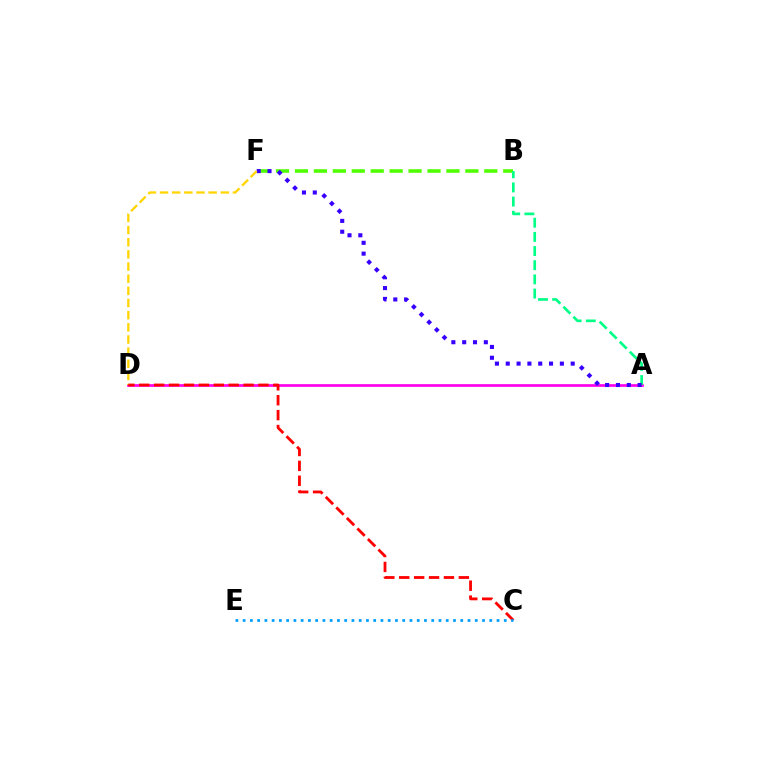{('B', 'F'): [{'color': '#4fff00', 'line_style': 'dashed', 'thickness': 2.57}], ('A', 'D'): [{'color': '#ff00ed', 'line_style': 'solid', 'thickness': 1.94}], ('A', 'B'): [{'color': '#00ff86', 'line_style': 'dashed', 'thickness': 1.92}], ('A', 'F'): [{'color': '#3700ff', 'line_style': 'dotted', 'thickness': 2.94}], ('D', 'F'): [{'color': '#ffd500', 'line_style': 'dashed', 'thickness': 1.65}], ('C', 'D'): [{'color': '#ff0000', 'line_style': 'dashed', 'thickness': 2.02}], ('C', 'E'): [{'color': '#009eff', 'line_style': 'dotted', 'thickness': 1.97}]}